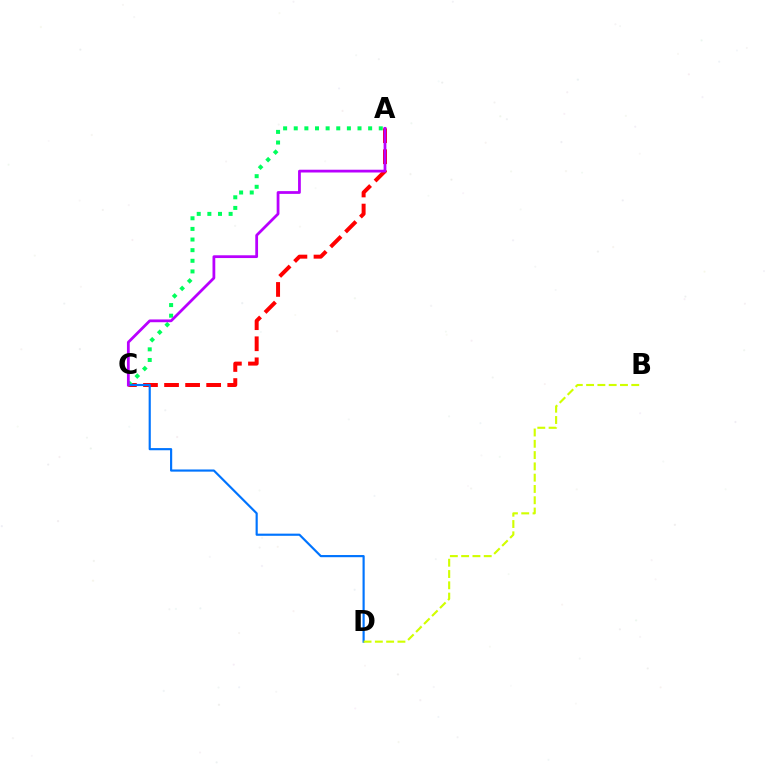{('A', 'C'): [{'color': '#ff0000', 'line_style': 'dashed', 'thickness': 2.86}, {'color': '#00ff5c', 'line_style': 'dotted', 'thickness': 2.89}, {'color': '#b900ff', 'line_style': 'solid', 'thickness': 1.99}], ('C', 'D'): [{'color': '#0074ff', 'line_style': 'solid', 'thickness': 1.56}], ('B', 'D'): [{'color': '#d1ff00', 'line_style': 'dashed', 'thickness': 1.53}]}